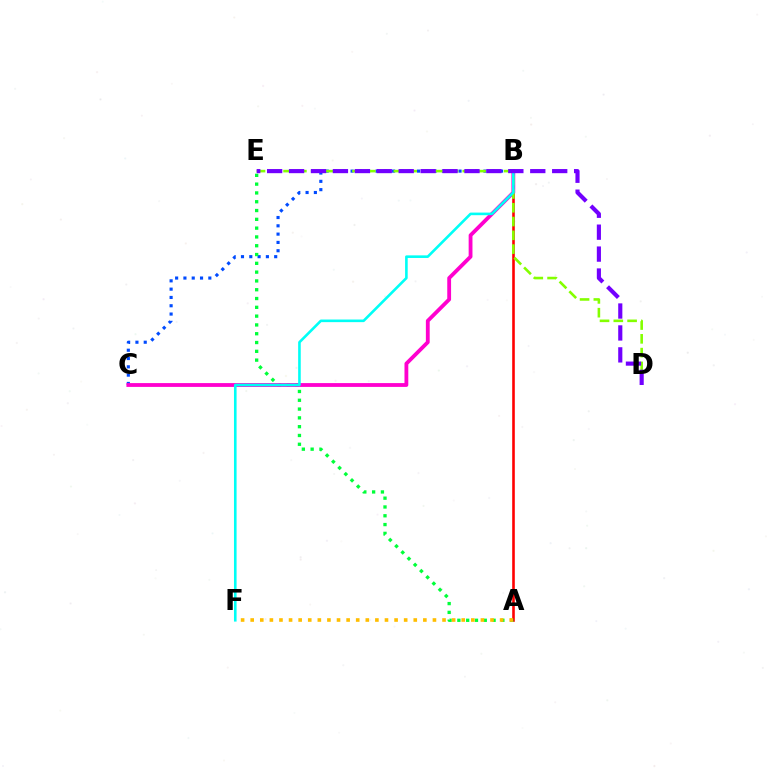{('B', 'C'): [{'color': '#004bff', 'line_style': 'dotted', 'thickness': 2.26}, {'color': '#ff00cf', 'line_style': 'solid', 'thickness': 2.75}], ('A', 'B'): [{'color': '#ff0000', 'line_style': 'solid', 'thickness': 1.87}], ('A', 'E'): [{'color': '#00ff39', 'line_style': 'dotted', 'thickness': 2.39}], ('A', 'F'): [{'color': '#ffbd00', 'line_style': 'dotted', 'thickness': 2.61}], ('D', 'E'): [{'color': '#84ff00', 'line_style': 'dashed', 'thickness': 1.87}, {'color': '#7200ff', 'line_style': 'dashed', 'thickness': 2.98}], ('B', 'F'): [{'color': '#00fff6', 'line_style': 'solid', 'thickness': 1.88}]}